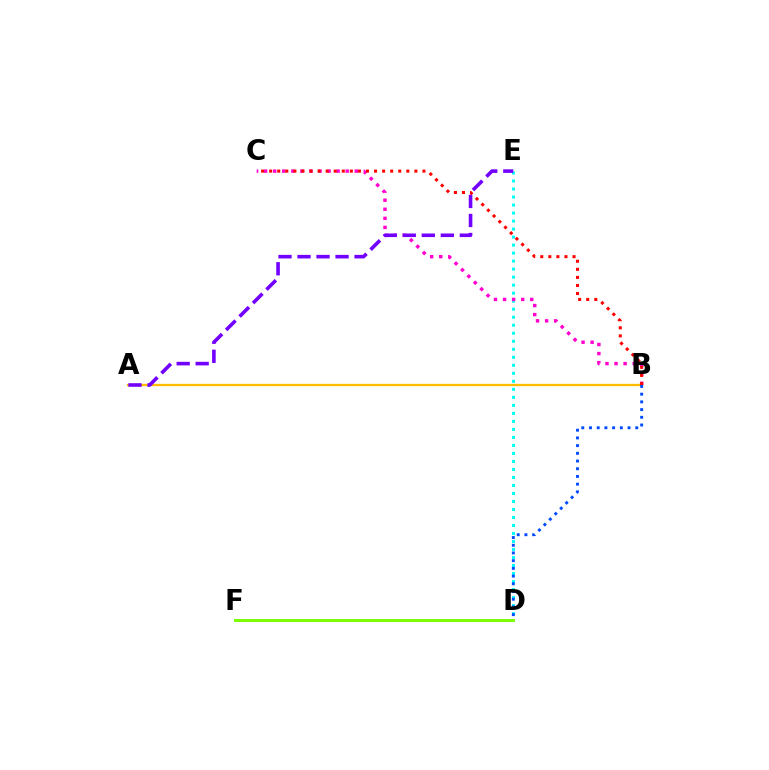{('D', 'E'): [{'color': '#00fff6', 'line_style': 'dotted', 'thickness': 2.18}], ('A', 'B'): [{'color': '#ffbd00', 'line_style': 'solid', 'thickness': 1.67}], ('B', 'C'): [{'color': '#ff00cf', 'line_style': 'dotted', 'thickness': 2.46}, {'color': '#ff0000', 'line_style': 'dotted', 'thickness': 2.19}], ('B', 'D'): [{'color': '#004bff', 'line_style': 'dotted', 'thickness': 2.09}], ('D', 'F'): [{'color': '#00ff39', 'line_style': 'solid', 'thickness': 1.95}, {'color': '#84ff00', 'line_style': 'solid', 'thickness': 2.01}], ('A', 'E'): [{'color': '#7200ff', 'line_style': 'dashed', 'thickness': 2.58}]}